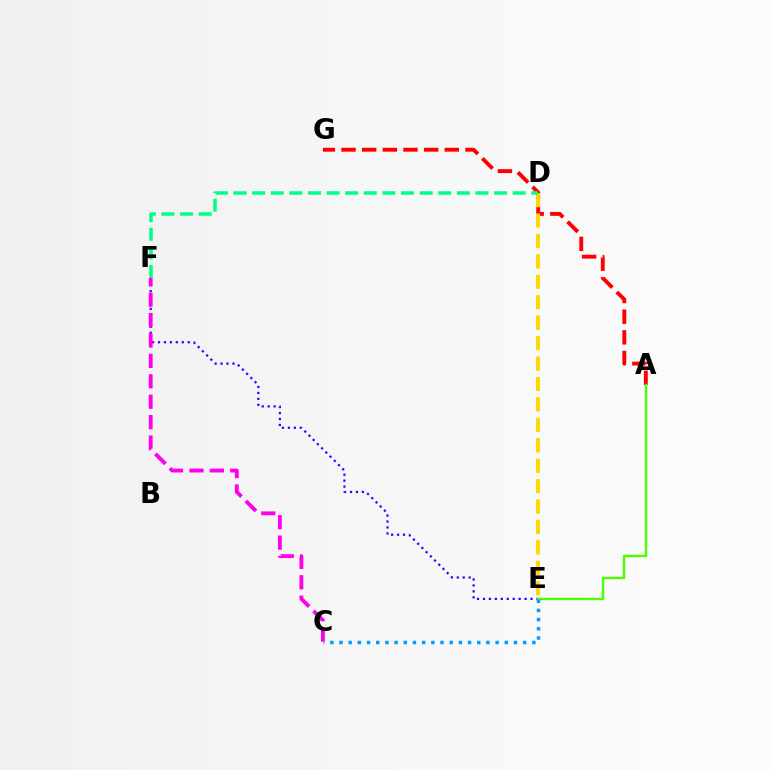{('A', 'G'): [{'color': '#ff0000', 'line_style': 'dashed', 'thickness': 2.81}], ('D', 'E'): [{'color': '#ffd500', 'line_style': 'dashed', 'thickness': 2.77}], ('D', 'F'): [{'color': '#00ff86', 'line_style': 'dashed', 'thickness': 2.53}], ('E', 'F'): [{'color': '#3700ff', 'line_style': 'dotted', 'thickness': 1.62}], ('A', 'E'): [{'color': '#4fff00', 'line_style': 'solid', 'thickness': 1.76}], ('C', 'E'): [{'color': '#009eff', 'line_style': 'dotted', 'thickness': 2.5}], ('C', 'F'): [{'color': '#ff00ed', 'line_style': 'dashed', 'thickness': 2.77}]}